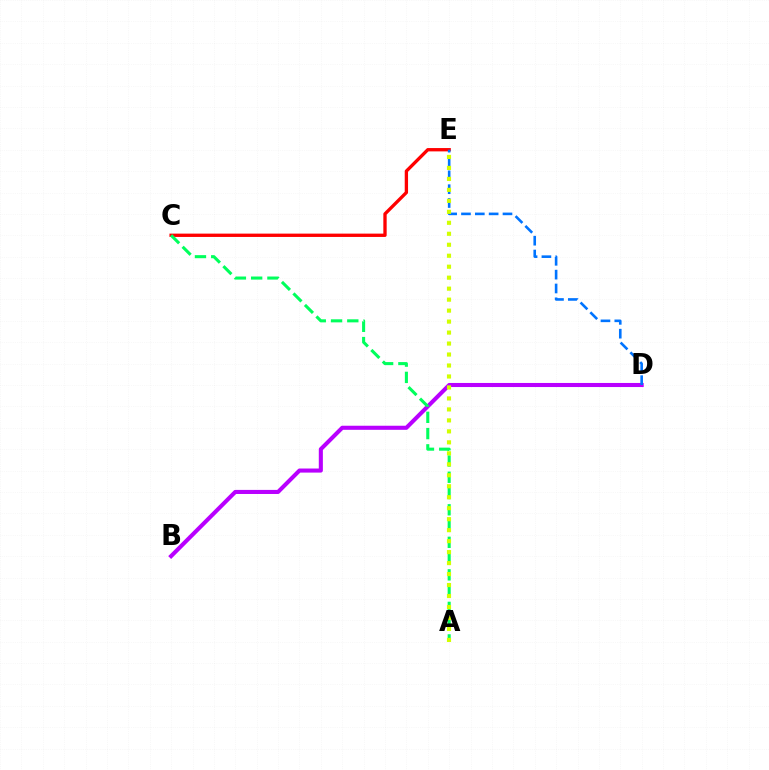{('C', 'E'): [{'color': '#ff0000', 'line_style': 'solid', 'thickness': 2.39}], ('B', 'D'): [{'color': '#b900ff', 'line_style': 'solid', 'thickness': 2.94}], ('D', 'E'): [{'color': '#0074ff', 'line_style': 'dashed', 'thickness': 1.88}], ('A', 'C'): [{'color': '#00ff5c', 'line_style': 'dashed', 'thickness': 2.21}], ('A', 'E'): [{'color': '#d1ff00', 'line_style': 'dotted', 'thickness': 2.98}]}